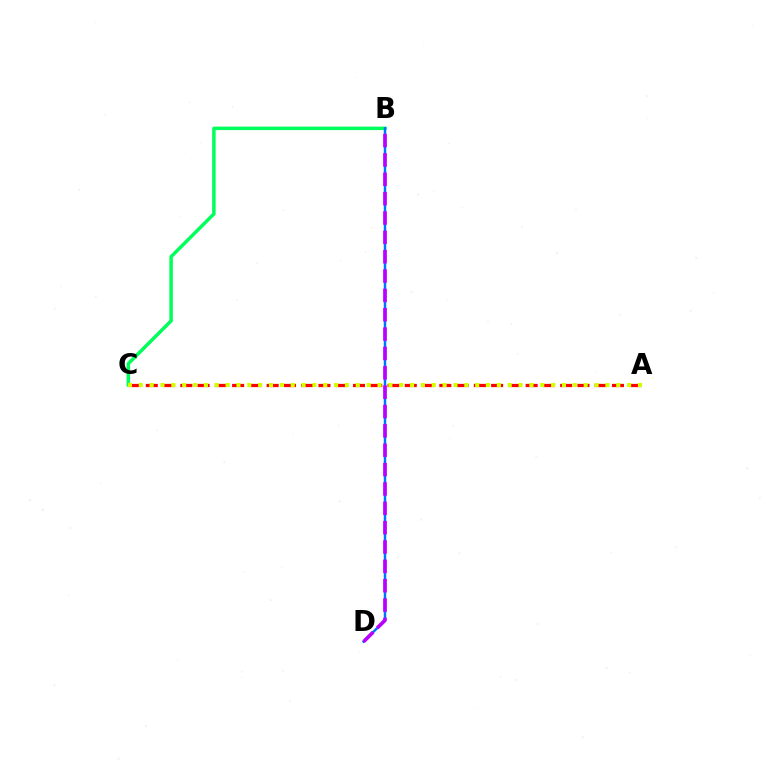{('B', 'C'): [{'color': '#00ff5c', 'line_style': 'solid', 'thickness': 2.5}], ('B', 'D'): [{'color': '#0074ff', 'line_style': 'solid', 'thickness': 1.78}, {'color': '#b900ff', 'line_style': 'dashed', 'thickness': 2.63}], ('A', 'C'): [{'color': '#ff0000', 'line_style': 'dashed', 'thickness': 2.35}, {'color': '#d1ff00', 'line_style': 'dotted', 'thickness': 2.95}]}